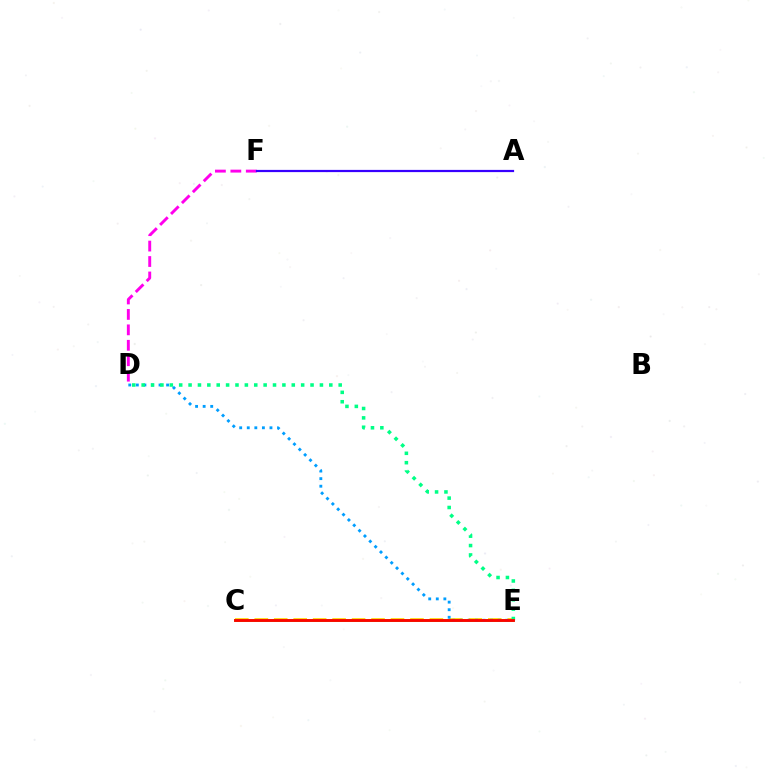{('D', 'F'): [{'color': '#ff00ed', 'line_style': 'dashed', 'thickness': 2.1}], ('C', 'E'): [{'color': '#ffd500', 'line_style': 'dashed', 'thickness': 2.64}, {'color': '#4fff00', 'line_style': 'solid', 'thickness': 1.95}, {'color': '#ff0000', 'line_style': 'solid', 'thickness': 2.04}], ('D', 'E'): [{'color': '#009eff', 'line_style': 'dotted', 'thickness': 2.06}, {'color': '#00ff86', 'line_style': 'dotted', 'thickness': 2.55}], ('A', 'F'): [{'color': '#3700ff', 'line_style': 'solid', 'thickness': 1.59}]}